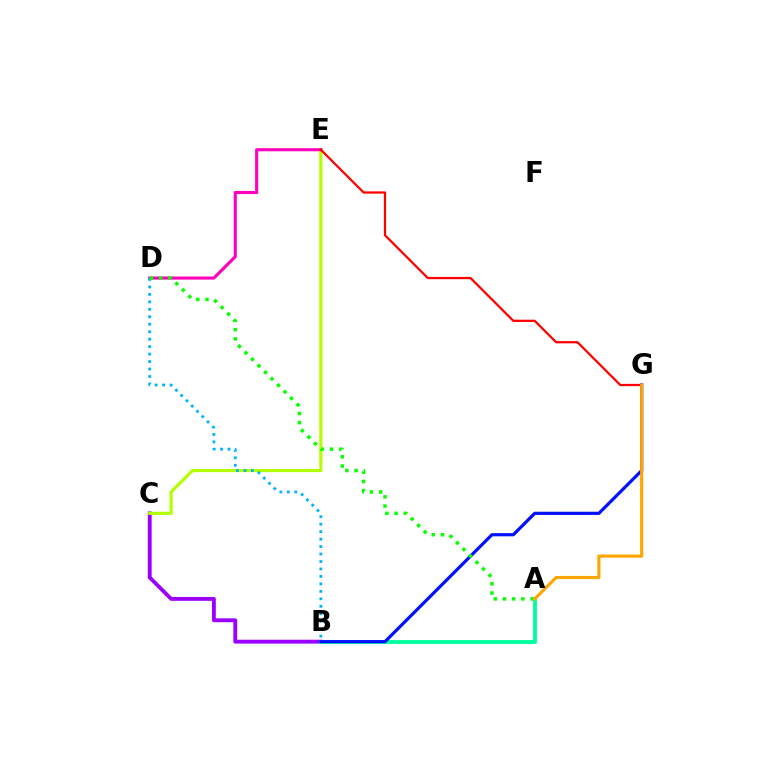{('B', 'C'): [{'color': '#9b00ff', 'line_style': 'solid', 'thickness': 2.78}], ('C', 'E'): [{'color': '#b3ff00', 'line_style': 'solid', 'thickness': 2.28}], ('D', 'E'): [{'color': '#ff00bd', 'line_style': 'solid', 'thickness': 2.24}], ('B', 'D'): [{'color': '#00b5ff', 'line_style': 'dotted', 'thickness': 2.03}], ('A', 'B'): [{'color': '#00ff9d', 'line_style': 'solid', 'thickness': 2.77}], ('E', 'G'): [{'color': '#ff0000', 'line_style': 'solid', 'thickness': 1.62}], ('B', 'G'): [{'color': '#0010ff', 'line_style': 'solid', 'thickness': 2.29}], ('A', 'D'): [{'color': '#08ff00', 'line_style': 'dotted', 'thickness': 2.5}], ('A', 'G'): [{'color': '#ffa500', 'line_style': 'solid', 'thickness': 2.26}]}